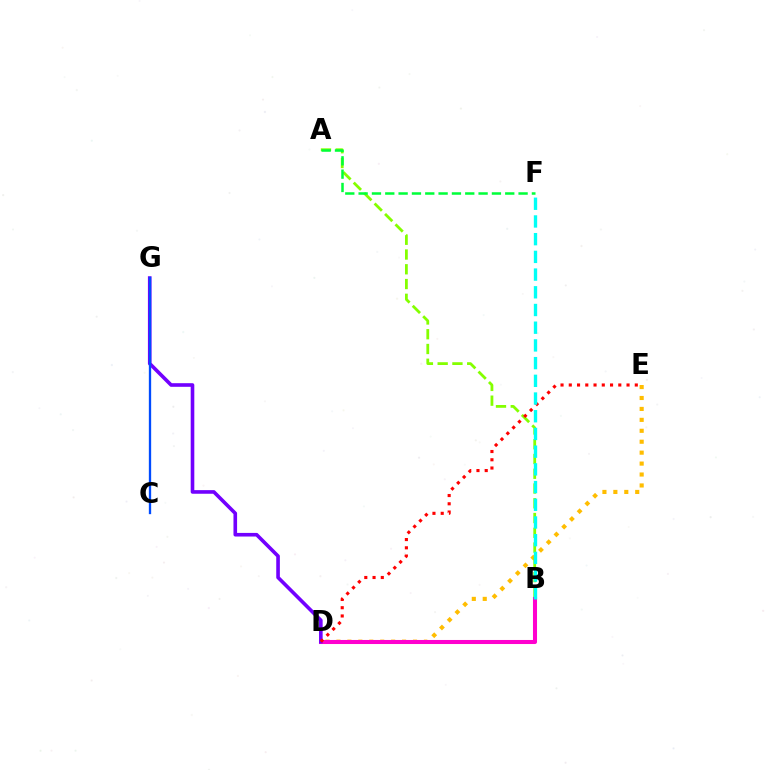{('D', 'E'): [{'color': '#ffbd00', 'line_style': 'dotted', 'thickness': 2.97}, {'color': '#ff0000', 'line_style': 'dotted', 'thickness': 2.24}], ('A', 'B'): [{'color': '#84ff00', 'line_style': 'dashed', 'thickness': 2.01}], ('B', 'D'): [{'color': '#ff00cf', 'line_style': 'solid', 'thickness': 2.92}], ('A', 'F'): [{'color': '#00ff39', 'line_style': 'dashed', 'thickness': 1.81}], ('D', 'G'): [{'color': '#7200ff', 'line_style': 'solid', 'thickness': 2.6}], ('C', 'G'): [{'color': '#004bff', 'line_style': 'solid', 'thickness': 1.67}], ('B', 'F'): [{'color': '#00fff6', 'line_style': 'dashed', 'thickness': 2.41}]}